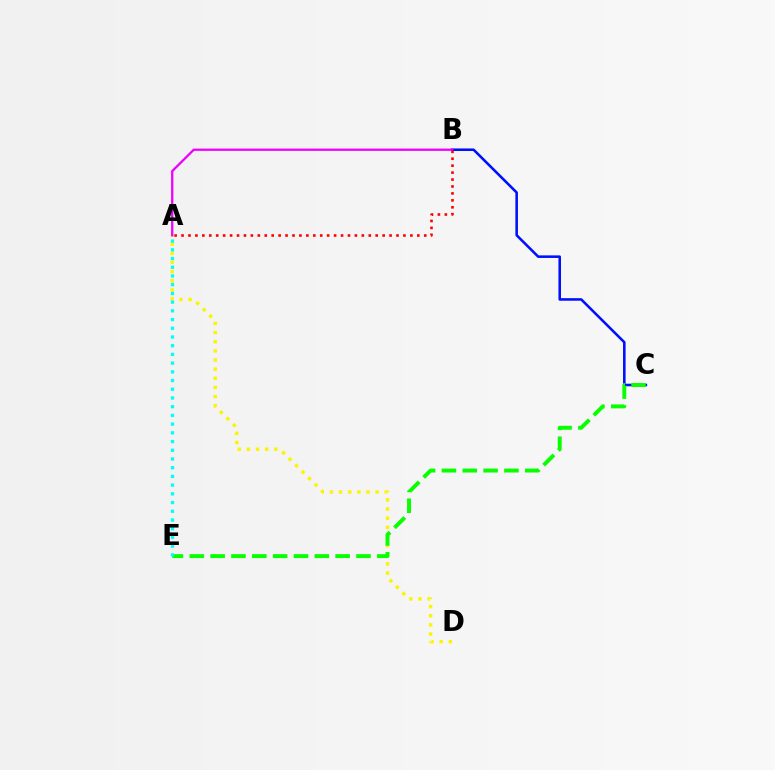{('B', 'C'): [{'color': '#0010ff', 'line_style': 'solid', 'thickness': 1.85}], ('A', 'D'): [{'color': '#fcf500', 'line_style': 'dotted', 'thickness': 2.49}], ('C', 'E'): [{'color': '#08ff00', 'line_style': 'dashed', 'thickness': 2.83}], ('A', 'E'): [{'color': '#00fff6', 'line_style': 'dotted', 'thickness': 2.37}], ('A', 'B'): [{'color': '#ee00ff', 'line_style': 'solid', 'thickness': 1.65}, {'color': '#ff0000', 'line_style': 'dotted', 'thickness': 1.88}]}